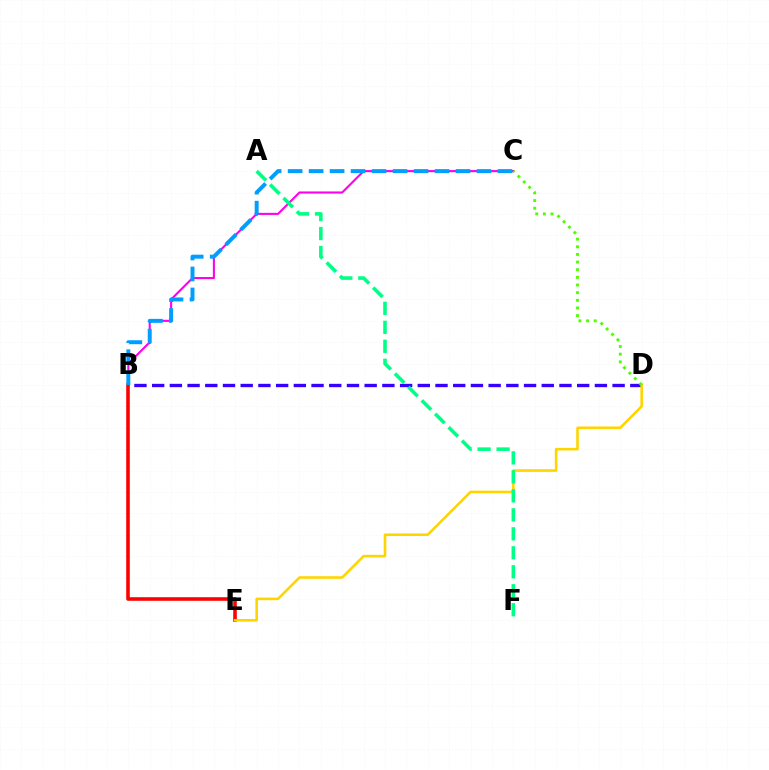{('B', 'C'): [{'color': '#ff00ed', 'line_style': 'solid', 'thickness': 1.51}, {'color': '#009eff', 'line_style': 'dashed', 'thickness': 2.85}], ('B', 'D'): [{'color': '#3700ff', 'line_style': 'dashed', 'thickness': 2.41}], ('B', 'E'): [{'color': '#ff0000', 'line_style': 'solid', 'thickness': 2.58}], ('D', 'E'): [{'color': '#ffd500', 'line_style': 'solid', 'thickness': 1.87}], ('A', 'F'): [{'color': '#00ff86', 'line_style': 'dashed', 'thickness': 2.58}], ('C', 'D'): [{'color': '#4fff00', 'line_style': 'dotted', 'thickness': 2.08}]}